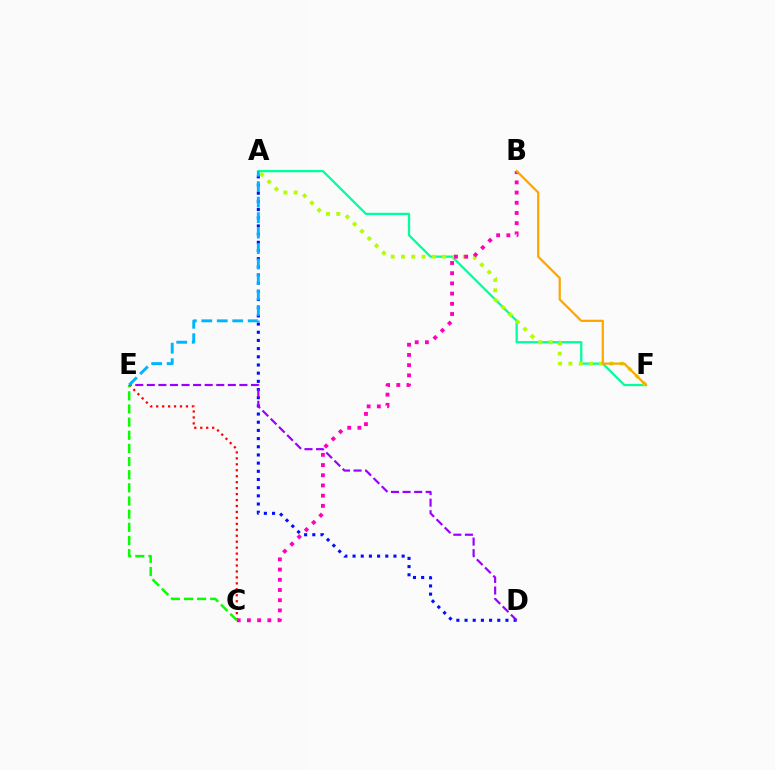{('A', 'F'): [{'color': '#00ff9d', 'line_style': 'solid', 'thickness': 1.64}, {'color': '#b3ff00', 'line_style': 'dotted', 'thickness': 2.8}], ('A', 'D'): [{'color': '#0010ff', 'line_style': 'dotted', 'thickness': 2.22}], ('C', 'E'): [{'color': '#ff0000', 'line_style': 'dotted', 'thickness': 1.62}, {'color': '#08ff00', 'line_style': 'dashed', 'thickness': 1.79}], ('B', 'C'): [{'color': '#ff00bd', 'line_style': 'dotted', 'thickness': 2.77}], ('D', 'E'): [{'color': '#9b00ff', 'line_style': 'dashed', 'thickness': 1.57}], ('B', 'F'): [{'color': '#ffa500', 'line_style': 'solid', 'thickness': 1.6}], ('A', 'E'): [{'color': '#00b5ff', 'line_style': 'dashed', 'thickness': 2.1}]}